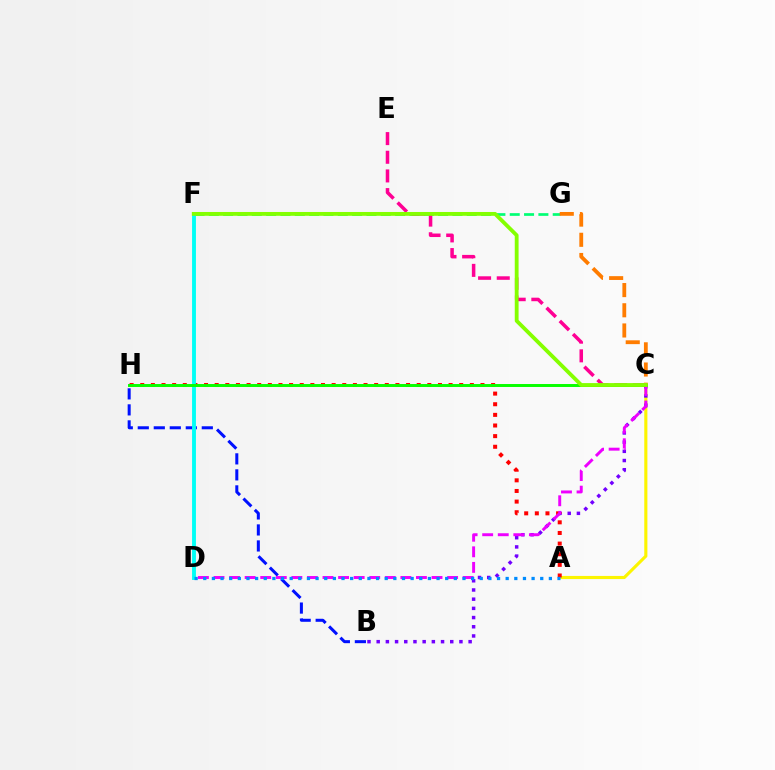{('B', 'H'): [{'color': '#0010ff', 'line_style': 'dashed', 'thickness': 2.17}], ('F', 'G'): [{'color': '#00ff74', 'line_style': 'dashed', 'thickness': 1.95}], ('A', 'C'): [{'color': '#fcf500', 'line_style': 'solid', 'thickness': 2.25}], ('B', 'C'): [{'color': '#7200ff', 'line_style': 'dotted', 'thickness': 2.5}], ('A', 'H'): [{'color': '#ff0000', 'line_style': 'dotted', 'thickness': 2.89}], ('D', 'F'): [{'color': '#00fff6', 'line_style': 'solid', 'thickness': 2.79}], ('C', 'E'): [{'color': '#ff0094', 'line_style': 'dashed', 'thickness': 2.54}], ('C', 'H'): [{'color': '#08ff00', 'line_style': 'solid', 'thickness': 2.12}], ('C', 'D'): [{'color': '#ee00ff', 'line_style': 'dashed', 'thickness': 2.12}], ('C', 'G'): [{'color': '#ff7c00', 'line_style': 'dashed', 'thickness': 2.74}], ('C', 'F'): [{'color': '#84ff00', 'line_style': 'solid', 'thickness': 2.75}], ('A', 'D'): [{'color': '#008cff', 'line_style': 'dotted', 'thickness': 2.35}]}